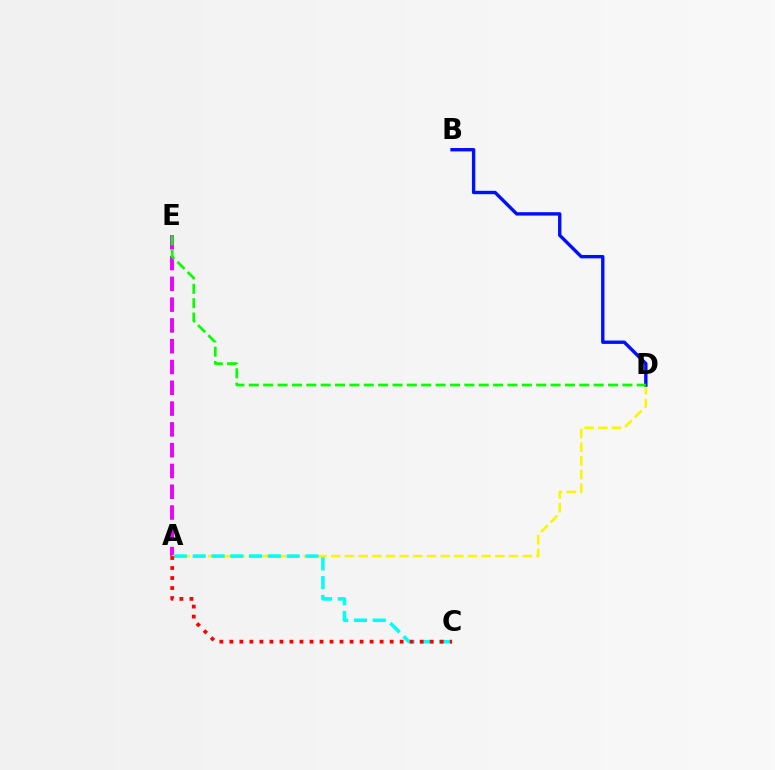{('A', 'E'): [{'color': '#ee00ff', 'line_style': 'dashed', 'thickness': 2.82}], ('A', 'D'): [{'color': '#fcf500', 'line_style': 'dashed', 'thickness': 1.86}], ('A', 'C'): [{'color': '#00fff6', 'line_style': 'dashed', 'thickness': 2.55}, {'color': '#ff0000', 'line_style': 'dotted', 'thickness': 2.72}], ('B', 'D'): [{'color': '#0010ff', 'line_style': 'solid', 'thickness': 2.44}], ('D', 'E'): [{'color': '#08ff00', 'line_style': 'dashed', 'thickness': 1.95}]}